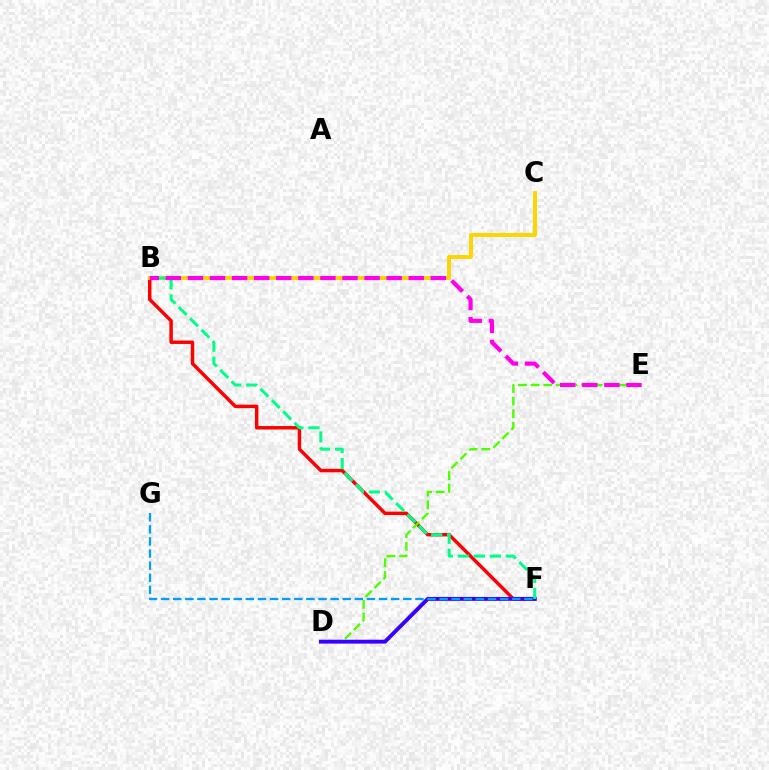{('B', 'F'): [{'color': '#ff0000', 'line_style': 'solid', 'thickness': 2.49}, {'color': '#00ff86', 'line_style': 'dashed', 'thickness': 2.17}], ('D', 'E'): [{'color': '#4fff00', 'line_style': 'dashed', 'thickness': 1.71}], ('B', 'C'): [{'color': '#ffd500', 'line_style': 'solid', 'thickness': 2.85}], ('D', 'F'): [{'color': '#3700ff', 'line_style': 'solid', 'thickness': 2.8}], ('F', 'G'): [{'color': '#009eff', 'line_style': 'dashed', 'thickness': 1.64}], ('B', 'E'): [{'color': '#ff00ed', 'line_style': 'dashed', 'thickness': 3.0}]}